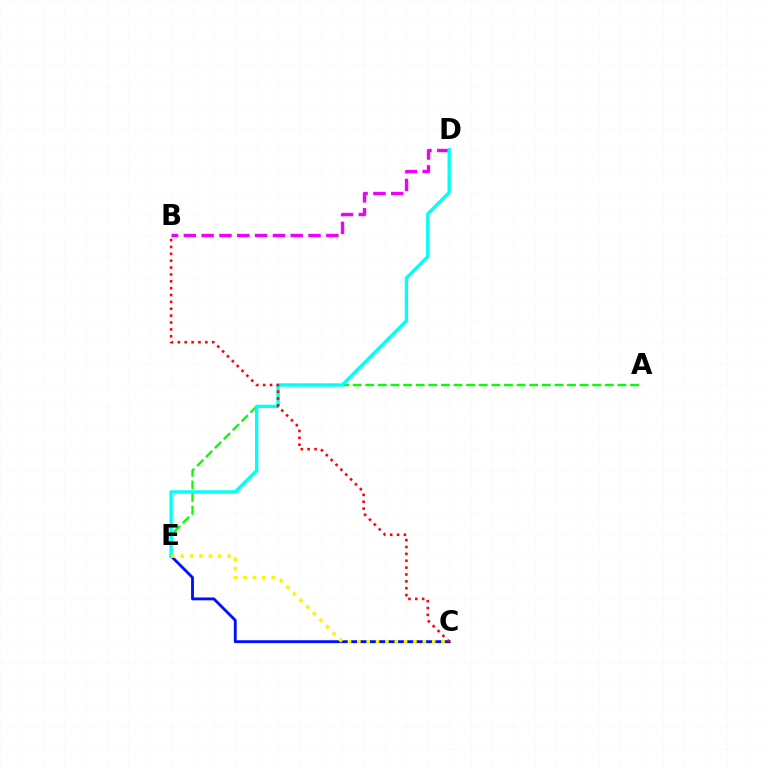{('B', 'D'): [{'color': '#ee00ff', 'line_style': 'dashed', 'thickness': 2.42}], ('C', 'E'): [{'color': '#0010ff', 'line_style': 'solid', 'thickness': 2.06}, {'color': '#fcf500', 'line_style': 'dotted', 'thickness': 2.54}], ('A', 'E'): [{'color': '#08ff00', 'line_style': 'dashed', 'thickness': 1.71}], ('D', 'E'): [{'color': '#00fff6', 'line_style': 'solid', 'thickness': 2.39}], ('B', 'C'): [{'color': '#ff0000', 'line_style': 'dotted', 'thickness': 1.87}]}